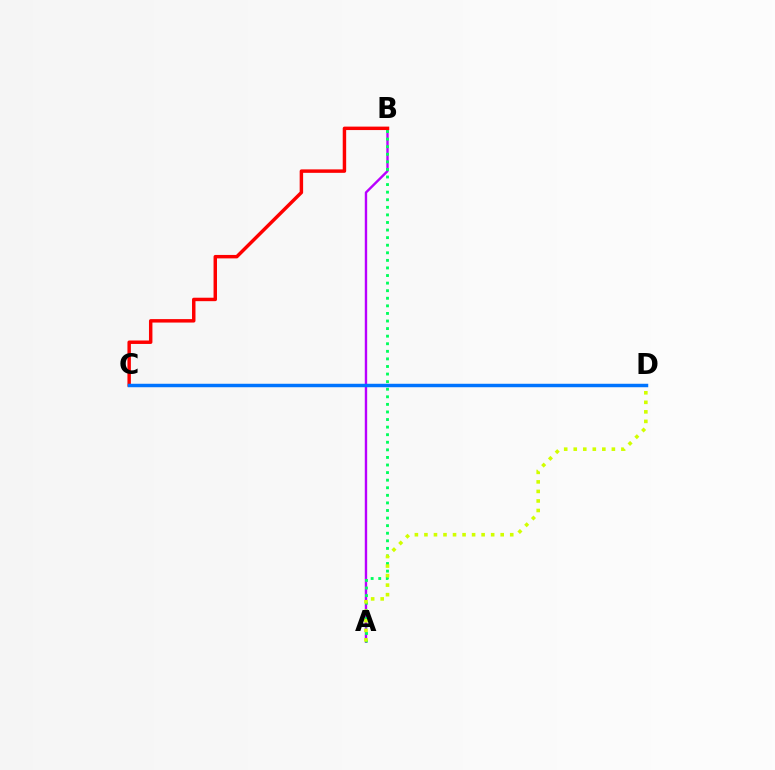{('A', 'B'): [{'color': '#b900ff', 'line_style': 'solid', 'thickness': 1.72}, {'color': '#00ff5c', 'line_style': 'dotted', 'thickness': 2.06}], ('B', 'C'): [{'color': '#ff0000', 'line_style': 'solid', 'thickness': 2.48}], ('A', 'D'): [{'color': '#d1ff00', 'line_style': 'dotted', 'thickness': 2.59}], ('C', 'D'): [{'color': '#0074ff', 'line_style': 'solid', 'thickness': 2.49}]}